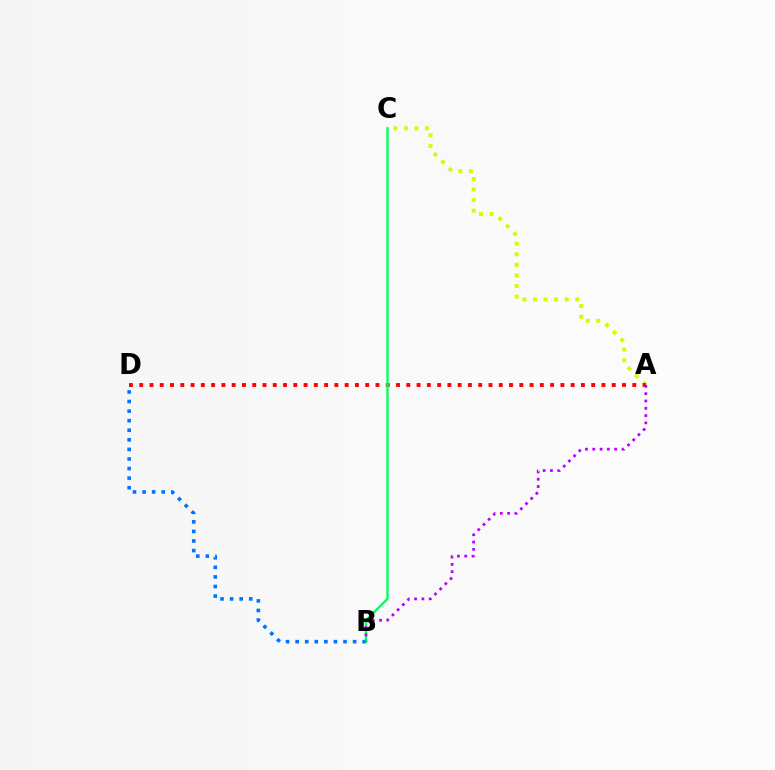{('A', 'C'): [{'color': '#d1ff00', 'line_style': 'dotted', 'thickness': 2.87}], ('A', 'D'): [{'color': '#ff0000', 'line_style': 'dotted', 'thickness': 2.79}], ('B', 'D'): [{'color': '#0074ff', 'line_style': 'dotted', 'thickness': 2.6}], ('B', 'C'): [{'color': '#00ff5c', 'line_style': 'solid', 'thickness': 1.69}], ('A', 'B'): [{'color': '#b900ff', 'line_style': 'dotted', 'thickness': 1.99}]}